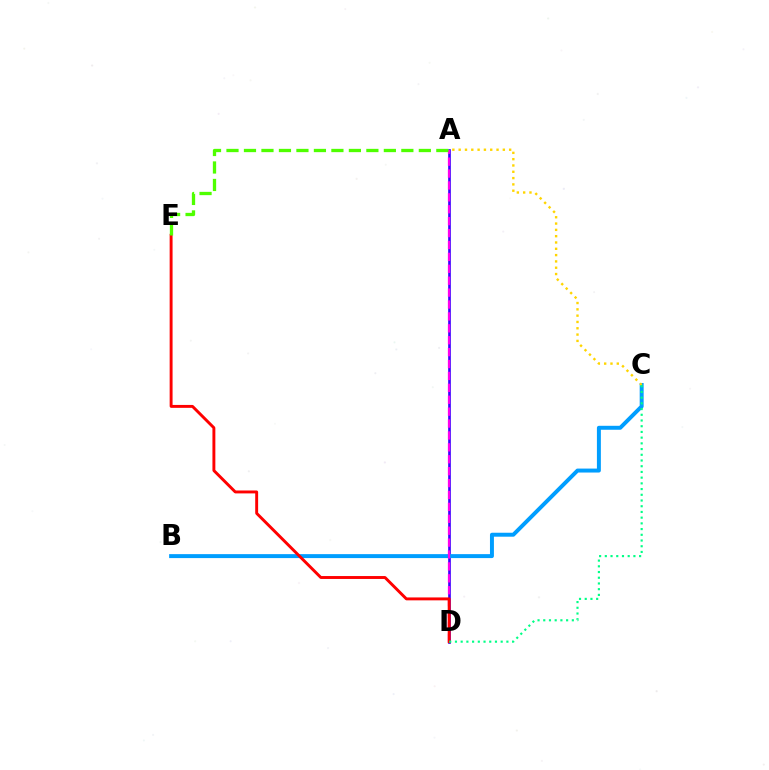{('A', 'D'): [{'color': '#3700ff', 'line_style': 'solid', 'thickness': 1.91}, {'color': '#ff00ed', 'line_style': 'dashed', 'thickness': 1.62}], ('B', 'C'): [{'color': '#009eff', 'line_style': 'solid', 'thickness': 2.85}], ('D', 'E'): [{'color': '#ff0000', 'line_style': 'solid', 'thickness': 2.1}], ('A', 'C'): [{'color': '#ffd500', 'line_style': 'dotted', 'thickness': 1.71}], ('C', 'D'): [{'color': '#00ff86', 'line_style': 'dotted', 'thickness': 1.55}], ('A', 'E'): [{'color': '#4fff00', 'line_style': 'dashed', 'thickness': 2.38}]}